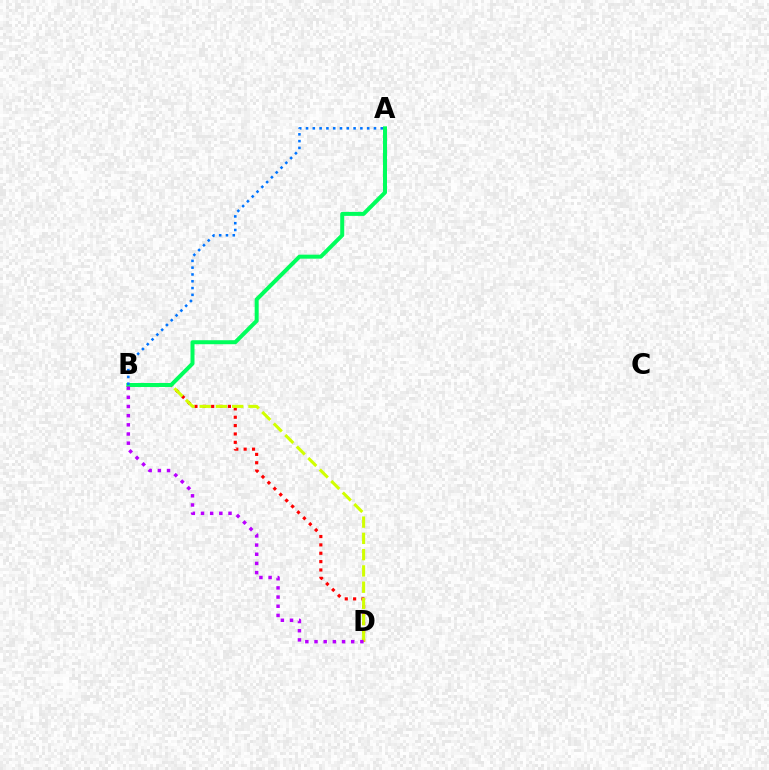{('B', 'D'): [{'color': '#ff0000', 'line_style': 'dotted', 'thickness': 2.27}, {'color': '#d1ff00', 'line_style': 'dashed', 'thickness': 2.21}, {'color': '#b900ff', 'line_style': 'dotted', 'thickness': 2.49}], ('A', 'B'): [{'color': '#00ff5c', 'line_style': 'solid', 'thickness': 2.88}, {'color': '#0074ff', 'line_style': 'dotted', 'thickness': 1.85}]}